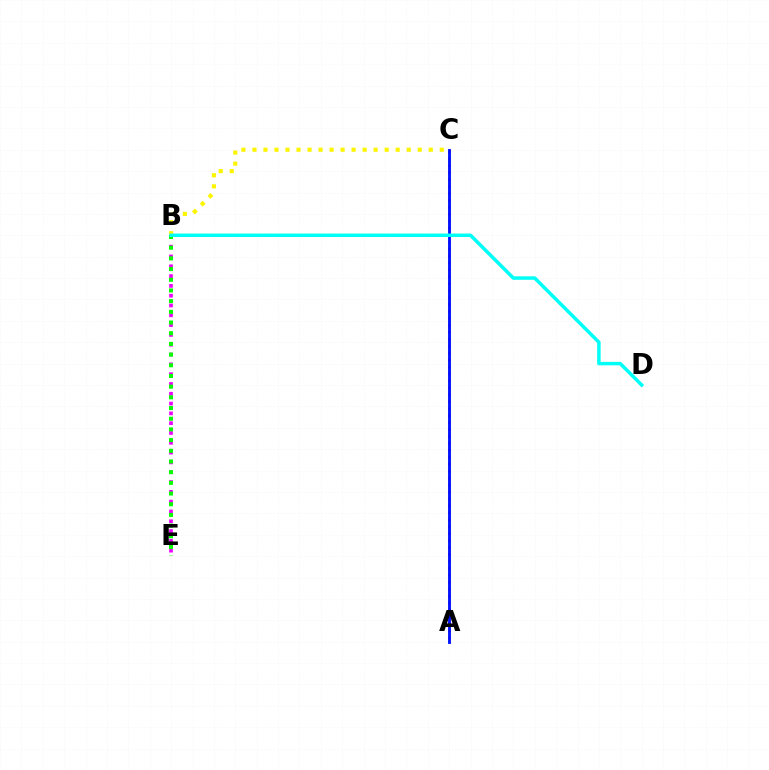{('B', 'C'): [{'color': '#fcf500', 'line_style': 'dotted', 'thickness': 2.99}], ('A', 'C'): [{'color': '#ff0000', 'line_style': 'dotted', 'thickness': 1.89}, {'color': '#0010ff', 'line_style': 'solid', 'thickness': 2.06}], ('B', 'E'): [{'color': '#ee00ff', 'line_style': 'dotted', 'thickness': 2.66}, {'color': '#08ff00', 'line_style': 'dotted', 'thickness': 2.9}], ('B', 'D'): [{'color': '#00fff6', 'line_style': 'solid', 'thickness': 2.5}]}